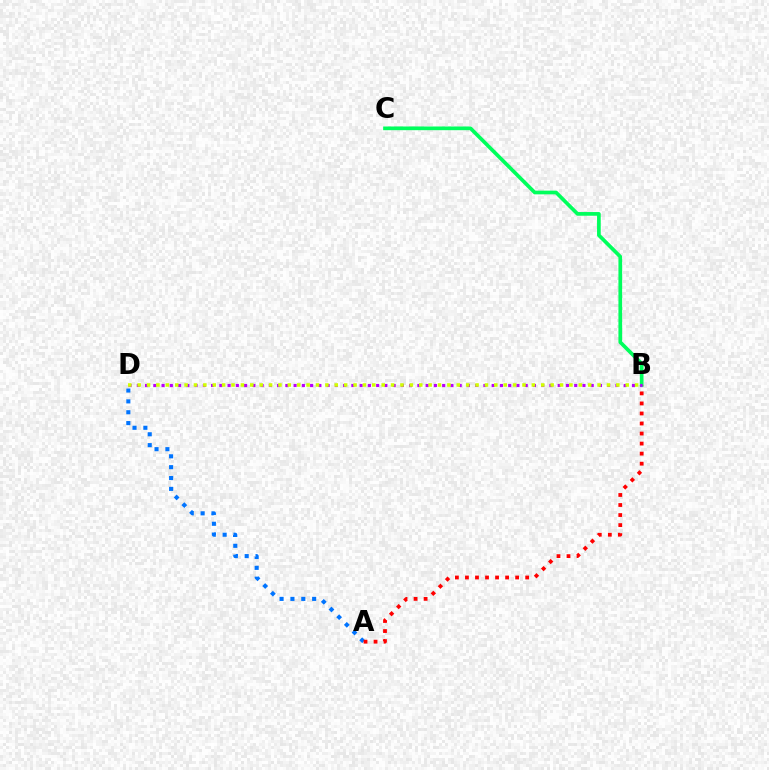{('B', 'C'): [{'color': '#00ff5c', 'line_style': 'solid', 'thickness': 2.66}], ('A', 'D'): [{'color': '#0074ff', 'line_style': 'dotted', 'thickness': 2.95}], ('A', 'B'): [{'color': '#ff0000', 'line_style': 'dotted', 'thickness': 2.73}], ('B', 'D'): [{'color': '#b900ff', 'line_style': 'dotted', 'thickness': 2.24}, {'color': '#d1ff00', 'line_style': 'dotted', 'thickness': 2.55}]}